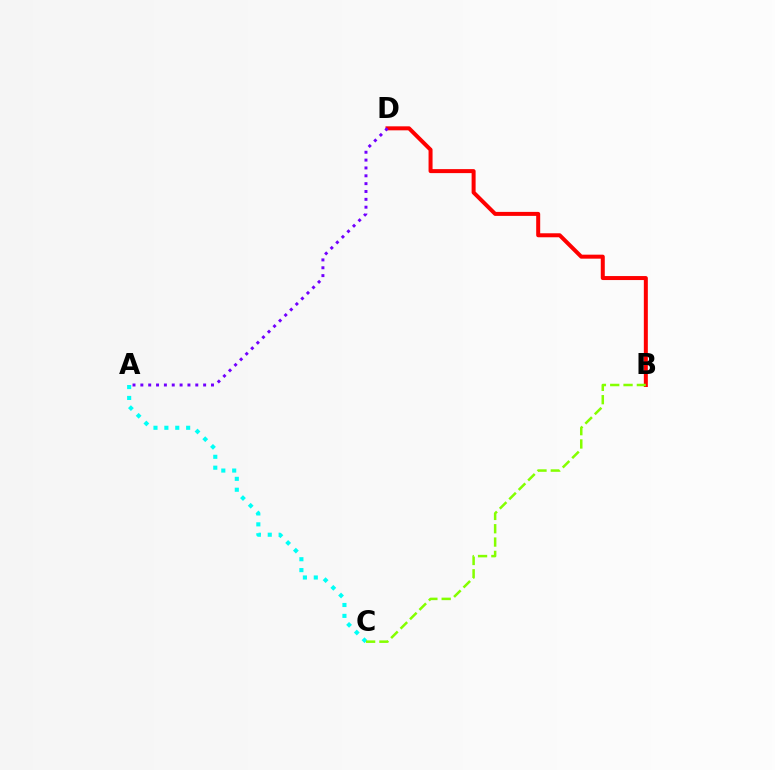{('A', 'C'): [{'color': '#00fff6', 'line_style': 'dotted', 'thickness': 2.96}], ('B', 'D'): [{'color': '#ff0000', 'line_style': 'solid', 'thickness': 2.88}], ('B', 'C'): [{'color': '#84ff00', 'line_style': 'dashed', 'thickness': 1.81}], ('A', 'D'): [{'color': '#7200ff', 'line_style': 'dotted', 'thickness': 2.13}]}